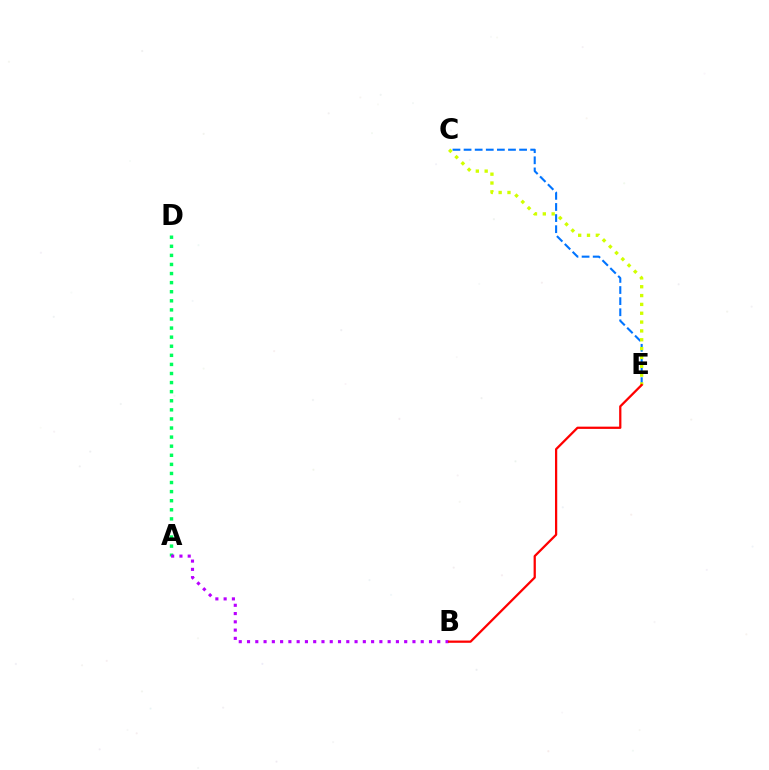{('C', 'E'): [{'color': '#0074ff', 'line_style': 'dashed', 'thickness': 1.51}, {'color': '#d1ff00', 'line_style': 'dotted', 'thickness': 2.4}], ('A', 'D'): [{'color': '#00ff5c', 'line_style': 'dotted', 'thickness': 2.47}], ('A', 'B'): [{'color': '#b900ff', 'line_style': 'dotted', 'thickness': 2.25}], ('B', 'E'): [{'color': '#ff0000', 'line_style': 'solid', 'thickness': 1.62}]}